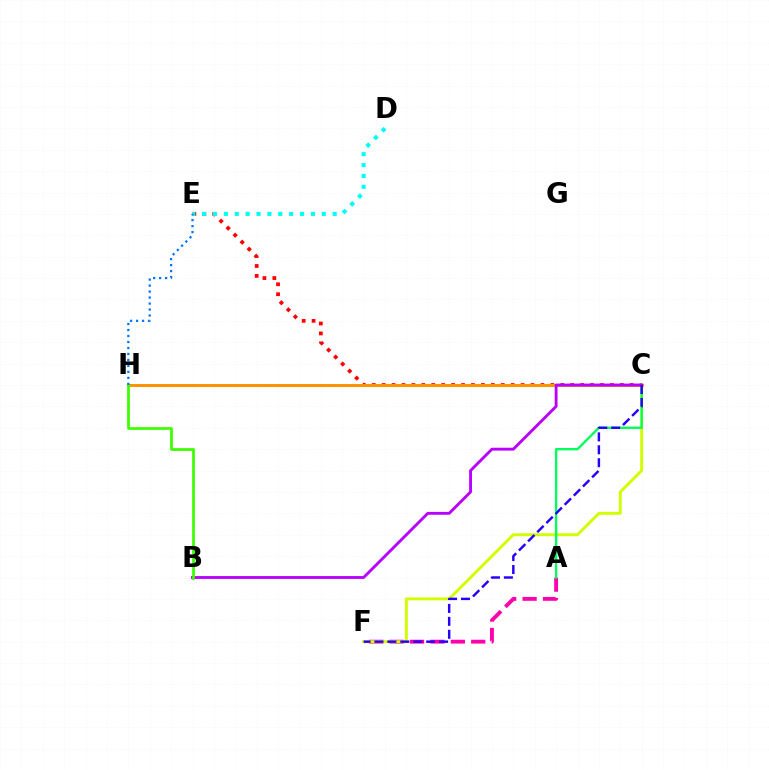{('C', 'E'): [{'color': '#ff0000', 'line_style': 'dotted', 'thickness': 2.7}], ('D', 'E'): [{'color': '#00fff6', 'line_style': 'dotted', 'thickness': 2.96}], ('A', 'F'): [{'color': '#ff00ac', 'line_style': 'dashed', 'thickness': 2.77}], ('C', 'F'): [{'color': '#d1ff00', 'line_style': 'solid', 'thickness': 2.1}, {'color': '#2500ff', 'line_style': 'dashed', 'thickness': 1.76}], ('A', 'C'): [{'color': '#00ff5c', 'line_style': 'solid', 'thickness': 1.7}], ('C', 'H'): [{'color': '#ff9400', 'line_style': 'solid', 'thickness': 2.15}], ('B', 'C'): [{'color': '#b900ff', 'line_style': 'solid', 'thickness': 2.06}], ('B', 'H'): [{'color': '#3dff00', 'line_style': 'solid', 'thickness': 1.97}], ('E', 'H'): [{'color': '#0074ff', 'line_style': 'dotted', 'thickness': 1.63}]}